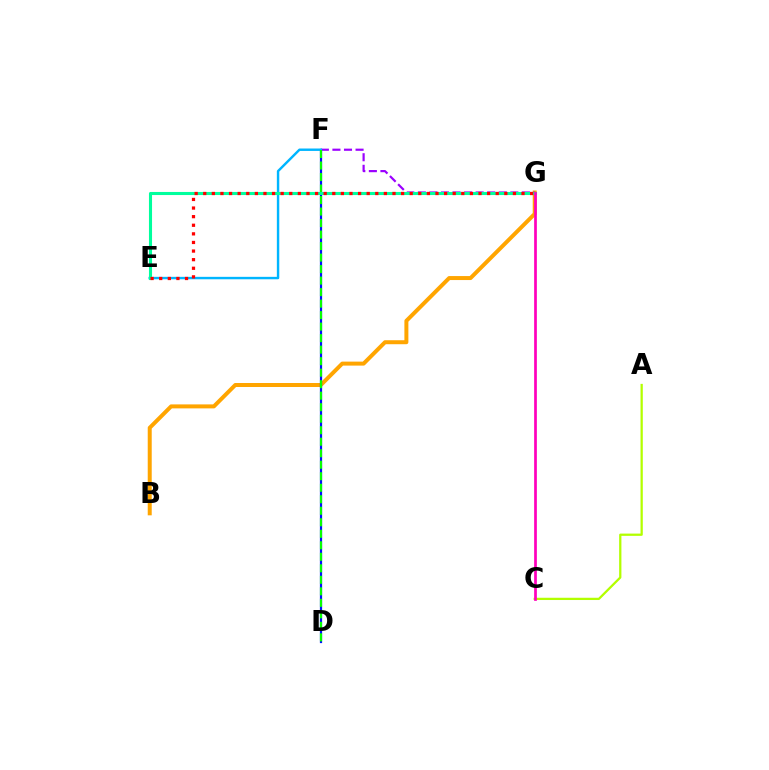{('B', 'G'): [{'color': '#ffa500', 'line_style': 'solid', 'thickness': 2.87}], ('F', 'G'): [{'color': '#9b00ff', 'line_style': 'dashed', 'thickness': 1.57}], ('D', 'F'): [{'color': '#0010ff', 'line_style': 'solid', 'thickness': 1.6}, {'color': '#08ff00', 'line_style': 'dashed', 'thickness': 1.56}], ('E', 'F'): [{'color': '#00b5ff', 'line_style': 'solid', 'thickness': 1.75}], ('A', 'C'): [{'color': '#b3ff00', 'line_style': 'solid', 'thickness': 1.63}], ('E', 'G'): [{'color': '#00ff9d', 'line_style': 'solid', 'thickness': 2.22}, {'color': '#ff0000', 'line_style': 'dotted', 'thickness': 2.34}], ('C', 'G'): [{'color': '#ff00bd', 'line_style': 'solid', 'thickness': 1.96}]}